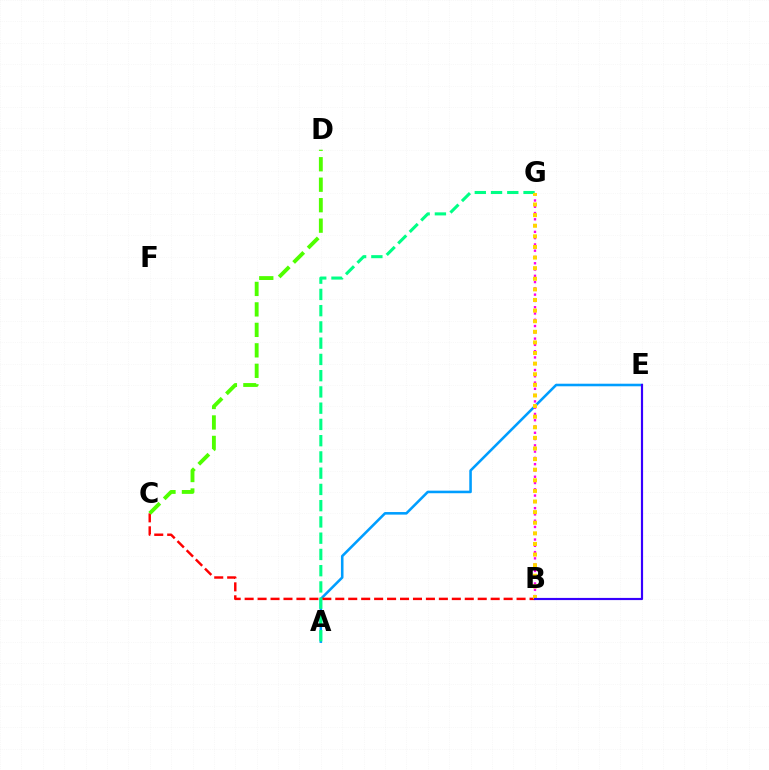{('A', 'E'): [{'color': '#009eff', 'line_style': 'solid', 'thickness': 1.85}], ('B', 'C'): [{'color': '#ff0000', 'line_style': 'dashed', 'thickness': 1.76}], ('A', 'G'): [{'color': '#00ff86', 'line_style': 'dashed', 'thickness': 2.21}], ('B', 'G'): [{'color': '#ff00ed', 'line_style': 'dotted', 'thickness': 1.71}, {'color': '#ffd500', 'line_style': 'dotted', 'thickness': 2.88}], ('B', 'E'): [{'color': '#3700ff', 'line_style': 'solid', 'thickness': 1.56}], ('C', 'D'): [{'color': '#4fff00', 'line_style': 'dashed', 'thickness': 2.78}]}